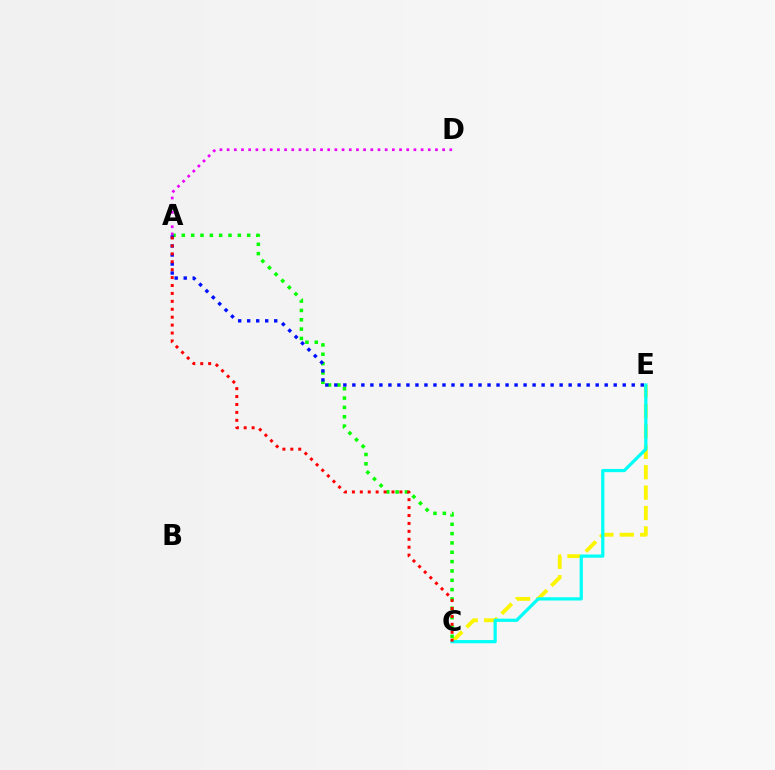{('C', 'E'): [{'color': '#fcf500', 'line_style': 'dashed', 'thickness': 2.77}, {'color': '#00fff6', 'line_style': 'solid', 'thickness': 2.32}], ('A', 'C'): [{'color': '#08ff00', 'line_style': 'dotted', 'thickness': 2.54}, {'color': '#ff0000', 'line_style': 'dotted', 'thickness': 2.15}], ('A', 'D'): [{'color': '#ee00ff', 'line_style': 'dotted', 'thickness': 1.95}], ('A', 'E'): [{'color': '#0010ff', 'line_style': 'dotted', 'thickness': 2.45}]}